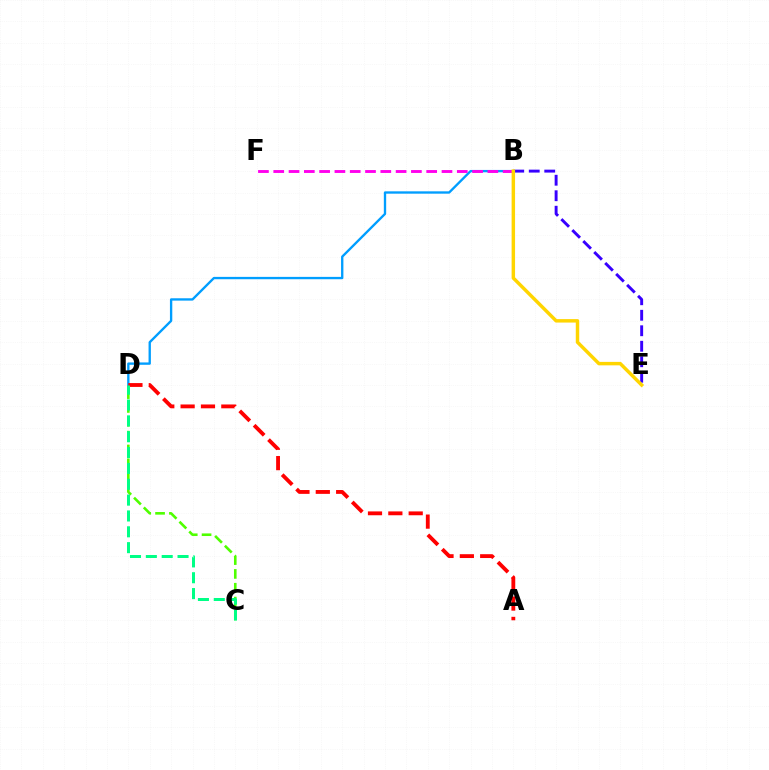{('B', 'D'): [{'color': '#009eff', 'line_style': 'solid', 'thickness': 1.69}], ('C', 'D'): [{'color': '#4fff00', 'line_style': 'dashed', 'thickness': 1.88}, {'color': '#00ff86', 'line_style': 'dashed', 'thickness': 2.15}], ('B', 'F'): [{'color': '#ff00ed', 'line_style': 'dashed', 'thickness': 2.08}], ('B', 'E'): [{'color': '#3700ff', 'line_style': 'dashed', 'thickness': 2.11}, {'color': '#ffd500', 'line_style': 'solid', 'thickness': 2.49}], ('A', 'D'): [{'color': '#ff0000', 'line_style': 'dashed', 'thickness': 2.76}]}